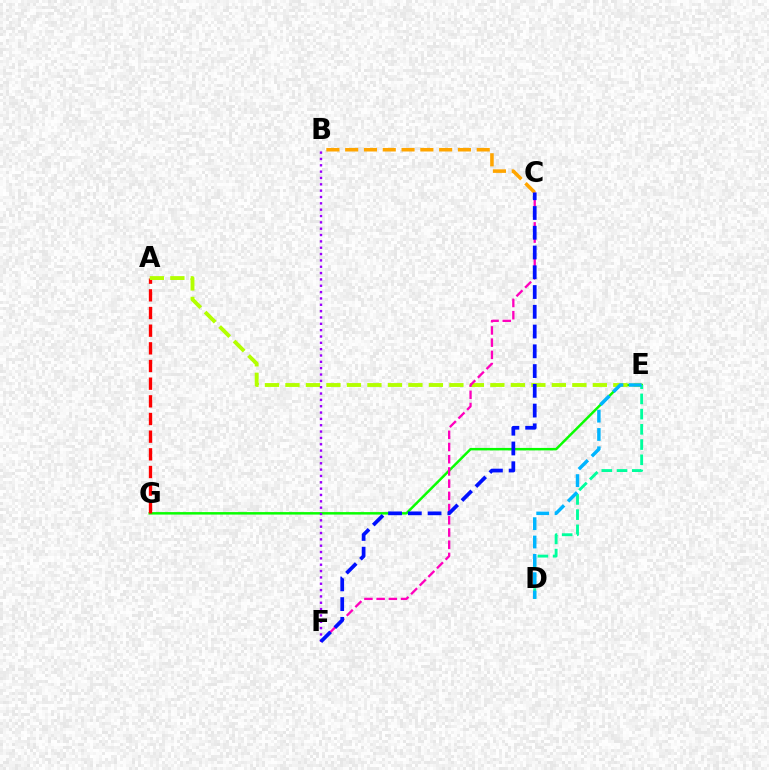{('E', 'G'): [{'color': '#08ff00', 'line_style': 'solid', 'thickness': 1.78}], ('A', 'G'): [{'color': '#ff0000', 'line_style': 'dashed', 'thickness': 2.4}], ('A', 'E'): [{'color': '#b3ff00', 'line_style': 'dashed', 'thickness': 2.78}], ('C', 'F'): [{'color': '#ff00bd', 'line_style': 'dashed', 'thickness': 1.66}, {'color': '#0010ff', 'line_style': 'dashed', 'thickness': 2.68}], ('D', 'E'): [{'color': '#00ff9d', 'line_style': 'dashed', 'thickness': 2.07}, {'color': '#00b5ff', 'line_style': 'dashed', 'thickness': 2.49}], ('B', 'F'): [{'color': '#9b00ff', 'line_style': 'dotted', 'thickness': 1.72}], ('B', 'C'): [{'color': '#ffa500', 'line_style': 'dashed', 'thickness': 2.55}]}